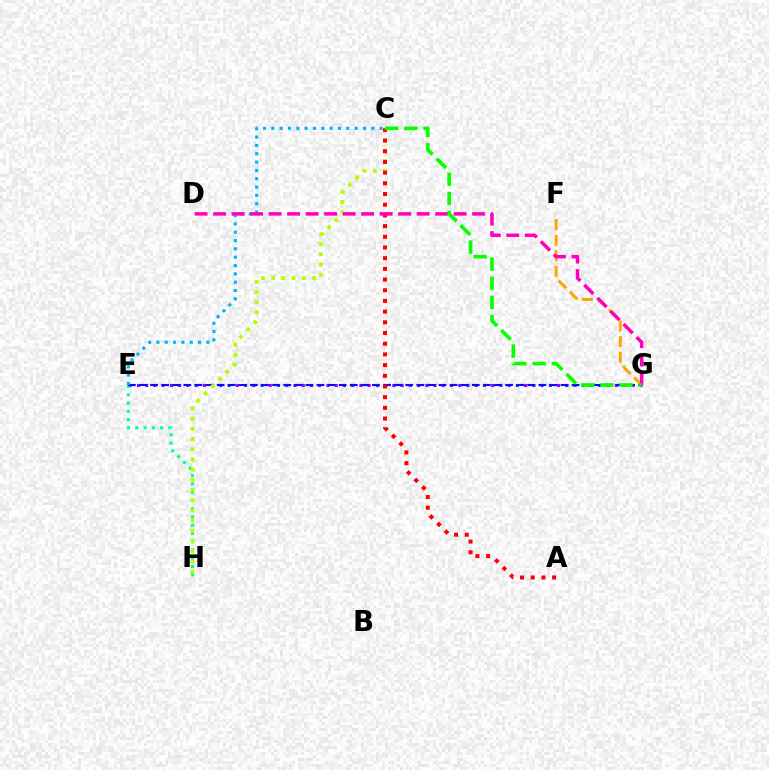{('E', 'G'): [{'color': '#9b00ff', 'line_style': 'dotted', 'thickness': 2.24}, {'color': '#0010ff', 'line_style': 'dashed', 'thickness': 1.51}], ('E', 'H'): [{'color': '#00ff9d', 'line_style': 'dotted', 'thickness': 2.25}], ('F', 'G'): [{'color': '#ffa500', 'line_style': 'dashed', 'thickness': 2.12}], ('C', 'E'): [{'color': '#00b5ff', 'line_style': 'dotted', 'thickness': 2.26}], ('C', 'H'): [{'color': '#b3ff00', 'line_style': 'dotted', 'thickness': 2.77}], ('A', 'C'): [{'color': '#ff0000', 'line_style': 'dotted', 'thickness': 2.9}], ('D', 'G'): [{'color': '#ff00bd', 'line_style': 'dashed', 'thickness': 2.51}], ('C', 'G'): [{'color': '#08ff00', 'line_style': 'dashed', 'thickness': 2.6}]}